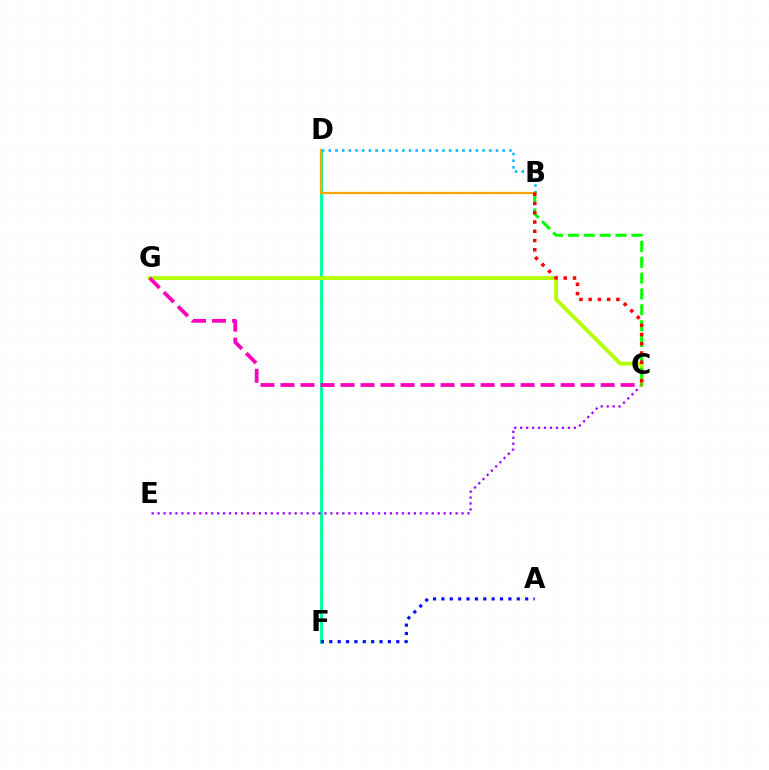{('D', 'F'): [{'color': '#00ff9d', 'line_style': 'solid', 'thickness': 2.11}], ('C', 'E'): [{'color': '#9b00ff', 'line_style': 'dotted', 'thickness': 1.62}], ('A', 'F'): [{'color': '#0010ff', 'line_style': 'dotted', 'thickness': 2.28}], ('C', 'G'): [{'color': '#b3ff00', 'line_style': 'solid', 'thickness': 2.76}, {'color': '#ff00bd', 'line_style': 'dashed', 'thickness': 2.72}], ('B', 'D'): [{'color': '#00b5ff', 'line_style': 'dotted', 'thickness': 1.82}, {'color': '#ffa500', 'line_style': 'solid', 'thickness': 1.61}], ('B', 'C'): [{'color': '#08ff00', 'line_style': 'dashed', 'thickness': 2.15}, {'color': '#ff0000', 'line_style': 'dotted', 'thickness': 2.51}]}